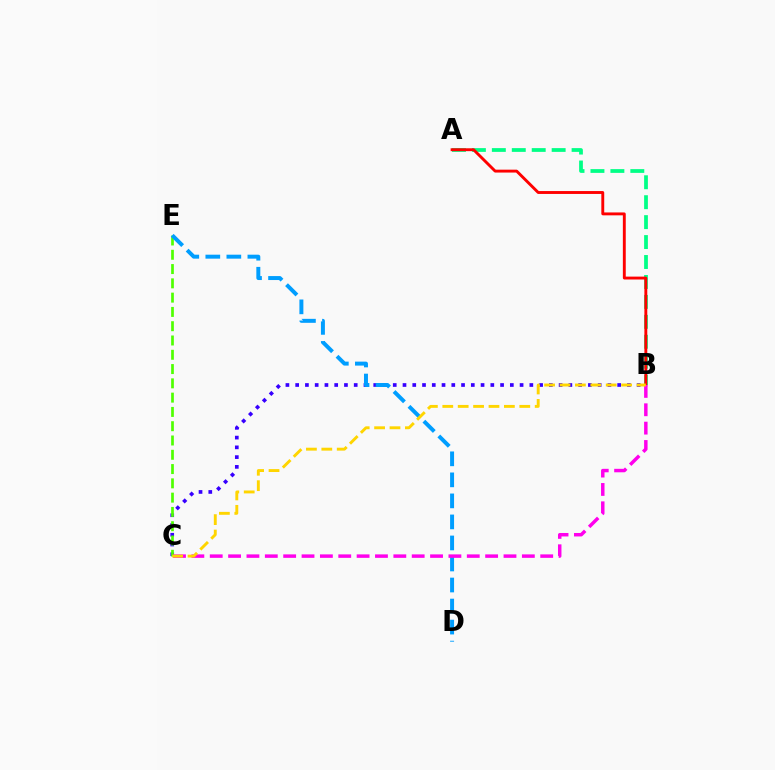{('B', 'C'): [{'color': '#3700ff', 'line_style': 'dotted', 'thickness': 2.65}, {'color': '#ff00ed', 'line_style': 'dashed', 'thickness': 2.49}, {'color': '#ffd500', 'line_style': 'dashed', 'thickness': 2.09}], ('C', 'E'): [{'color': '#4fff00', 'line_style': 'dashed', 'thickness': 1.94}], ('A', 'B'): [{'color': '#00ff86', 'line_style': 'dashed', 'thickness': 2.71}, {'color': '#ff0000', 'line_style': 'solid', 'thickness': 2.08}], ('D', 'E'): [{'color': '#009eff', 'line_style': 'dashed', 'thickness': 2.86}]}